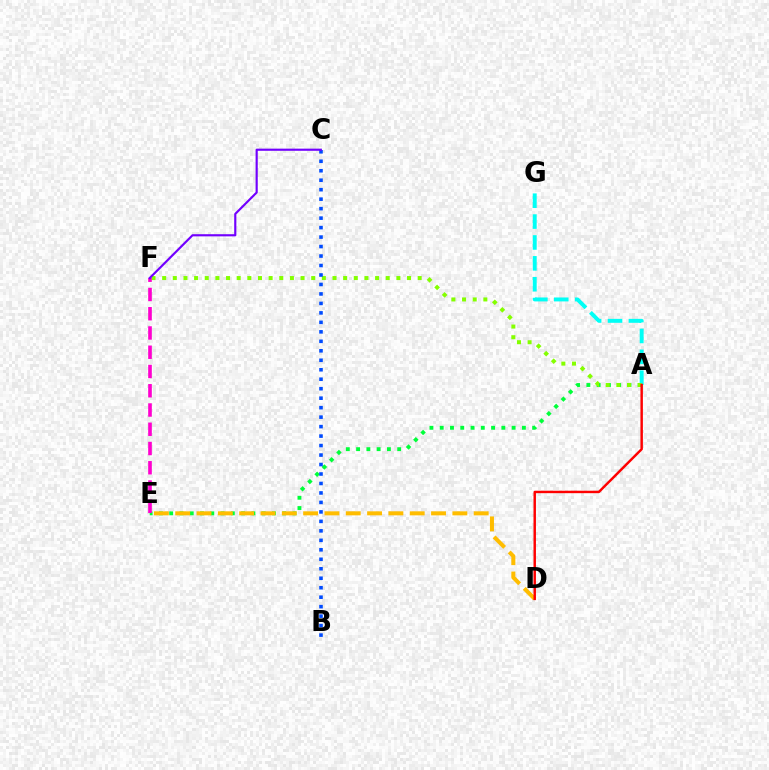{('A', 'E'): [{'color': '#00ff39', 'line_style': 'dotted', 'thickness': 2.79}], ('D', 'E'): [{'color': '#ffbd00', 'line_style': 'dashed', 'thickness': 2.9}], ('A', 'G'): [{'color': '#00fff6', 'line_style': 'dashed', 'thickness': 2.84}], ('A', 'F'): [{'color': '#84ff00', 'line_style': 'dotted', 'thickness': 2.89}], ('B', 'C'): [{'color': '#004bff', 'line_style': 'dotted', 'thickness': 2.57}], ('E', 'F'): [{'color': '#ff00cf', 'line_style': 'dashed', 'thickness': 2.62}], ('A', 'D'): [{'color': '#ff0000', 'line_style': 'solid', 'thickness': 1.77}], ('C', 'F'): [{'color': '#7200ff', 'line_style': 'solid', 'thickness': 1.55}]}